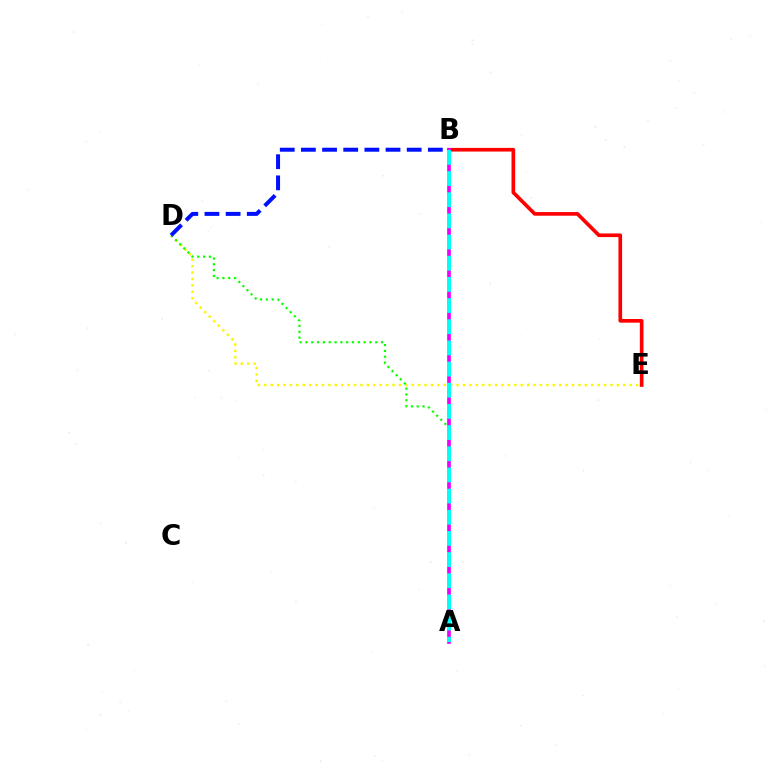{('D', 'E'): [{'color': '#fcf500', 'line_style': 'dotted', 'thickness': 1.74}], ('A', 'D'): [{'color': '#08ff00', 'line_style': 'dotted', 'thickness': 1.58}], ('B', 'D'): [{'color': '#0010ff', 'line_style': 'dashed', 'thickness': 2.87}], ('B', 'E'): [{'color': '#ff0000', 'line_style': 'solid', 'thickness': 2.63}], ('A', 'B'): [{'color': '#ee00ff', 'line_style': 'solid', 'thickness': 2.65}, {'color': '#00fff6', 'line_style': 'dashed', 'thickness': 2.88}]}